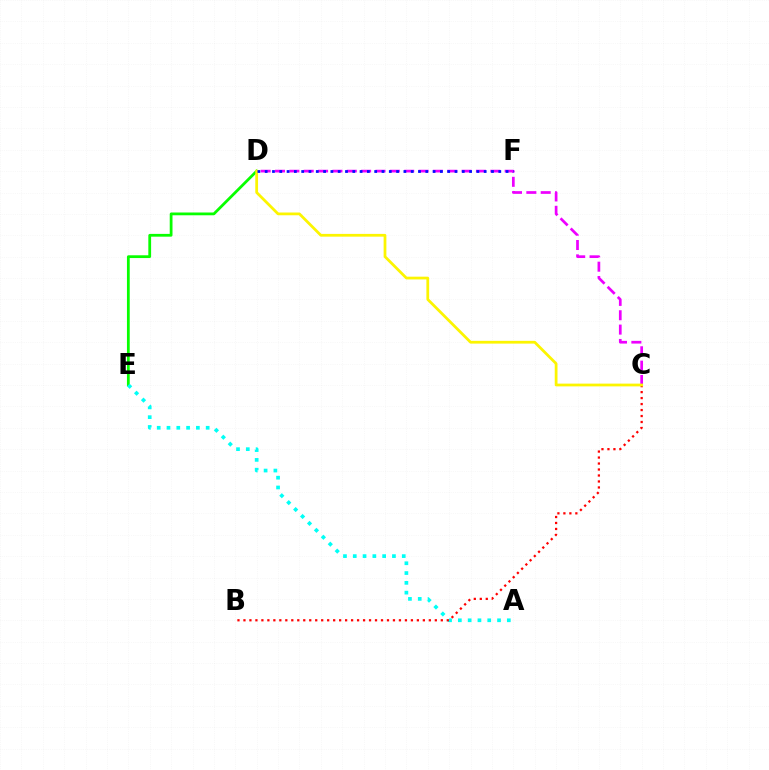{('C', 'D'): [{'color': '#ee00ff', 'line_style': 'dashed', 'thickness': 1.95}, {'color': '#fcf500', 'line_style': 'solid', 'thickness': 1.99}], ('D', 'E'): [{'color': '#08ff00', 'line_style': 'solid', 'thickness': 2.0}], ('A', 'E'): [{'color': '#00fff6', 'line_style': 'dotted', 'thickness': 2.66}], ('B', 'C'): [{'color': '#ff0000', 'line_style': 'dotted', 'thickness': 1.62}], ('D', 'F'): [{'color': '#0010ff', 'line_style': 'dotted', 'thickness': 1.98}]}